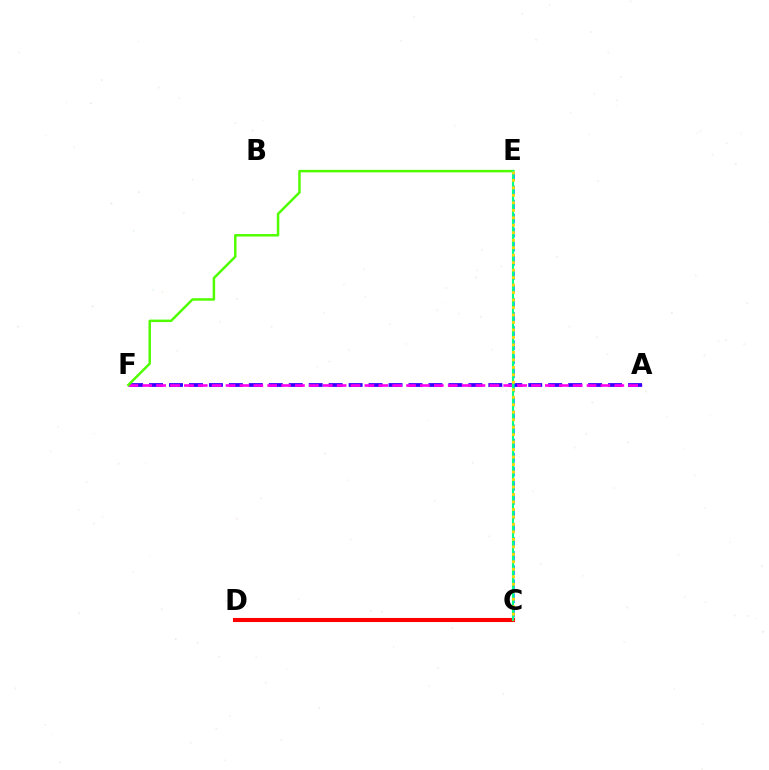{('A', 'F'): [{'color': '#3700ff', 'line_style': 'dashed', 'thickness': 2.71}, {'color': '#ff00ed', 'line_style': 'dashed', 'thickness': 1.89}], ('C', 'E'): [{'color': '#009eff', 'line_style': 'dashed', 'thickness': 1.91}, {'color': '#00ff86', 'line_style': 'solid', 'thickness': 1.55}, {'color': '#ffd500', 'line_style': 'dotted', 'thickness': 2.03}], ('C', 'D'): [{'color': '#ff0000', 'line_style': 'solid', 'thickness': 2.95}], ('E', 'F'): [{'color': '#4fff00', 'line_style': 'solid', 'thickness': 1.78}]}